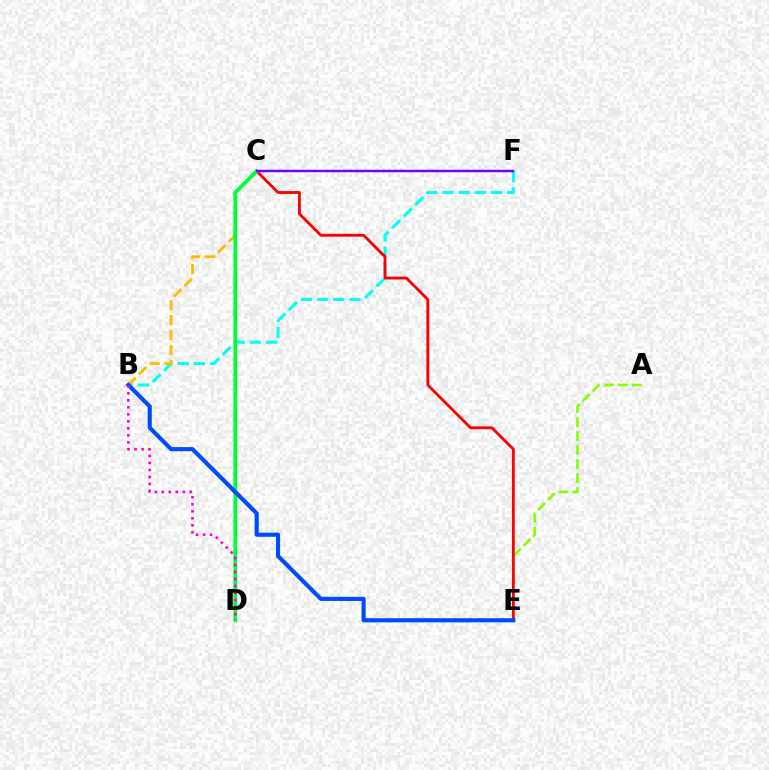{('B', 'F'): [{'color': '#00fff6', 'line_style': 'dashed', 'thickness': 2.2}], ('A', 'E'): [{'color': '#84ff00', 'line_style': 'dashed', 'thickness': 1.9}], ('C', 'E'): [{'color': '#ff0000', 'line_style': 'solid', 'thickness': 2.03}], ('B', 'C'): [{'color': '#ffbd00', 'line_style': 'dashed', 'thickness': 2.03}], ('C', 'D'): [{'color': '#00ff39', 'line_style': 'solid', 'thickness': 2.72}], ('B', 'E'): [{'color': '#004bff', 'line_style': 'solid', 'thickness': 2.98}], ('B', 'D'): [{'color': '#ff00cf', 'line_style': 'dotted', 'thickness': 1.9}], ('C', 'F'): [{'color': '#7200ff', 'line_style': 'solid', 'thickness': 1.76}]}